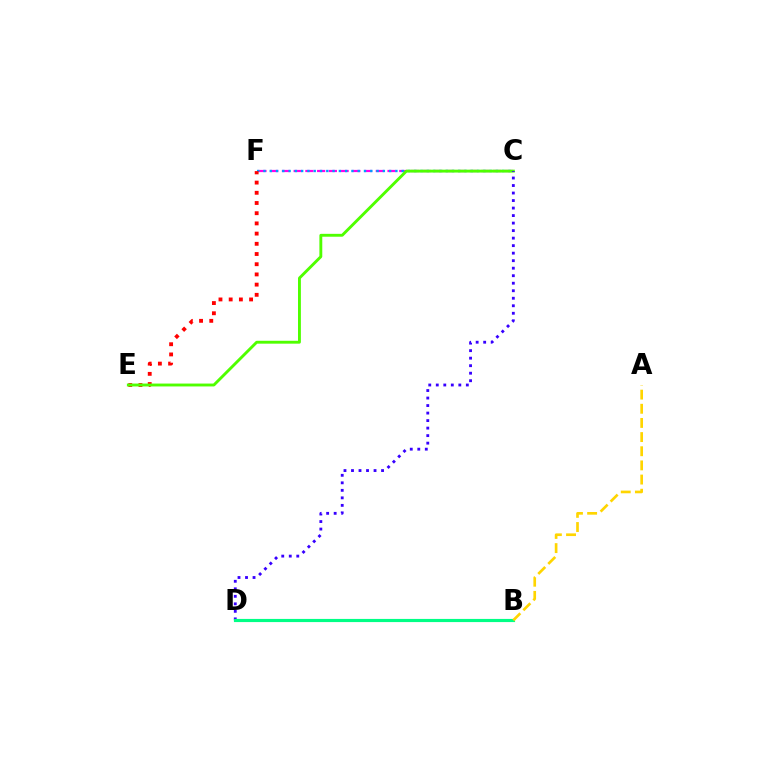{('C', 'F'): [{'color': '#ff00ed', 'line_style': 'dashed', 'thickness': 1.59}, {'color': '#009eff', 'line_style': 'dotted', 'thickness': 1.71}], ('E', 'F'): [{'color': '#ff0000', 'line_style': 'dotted', 'thickness': 2.77}], ('C', 'E'): [{'color': '#4fff00', 'line_style': 'solid', 'thickness': 2.08}], ('C', 'D'): [{'color': '#3700ff', 'line_style': 'dotted', 'thickness': 2.04}], ('B', 'D'): [{'color': '#00ff86', 'line_style': 'solid', 'thickness': 2.27}], ('A', 'B'): [{'color': '#ffd500', 'line_style': 'dashed', 'thickness': 1.92}]}